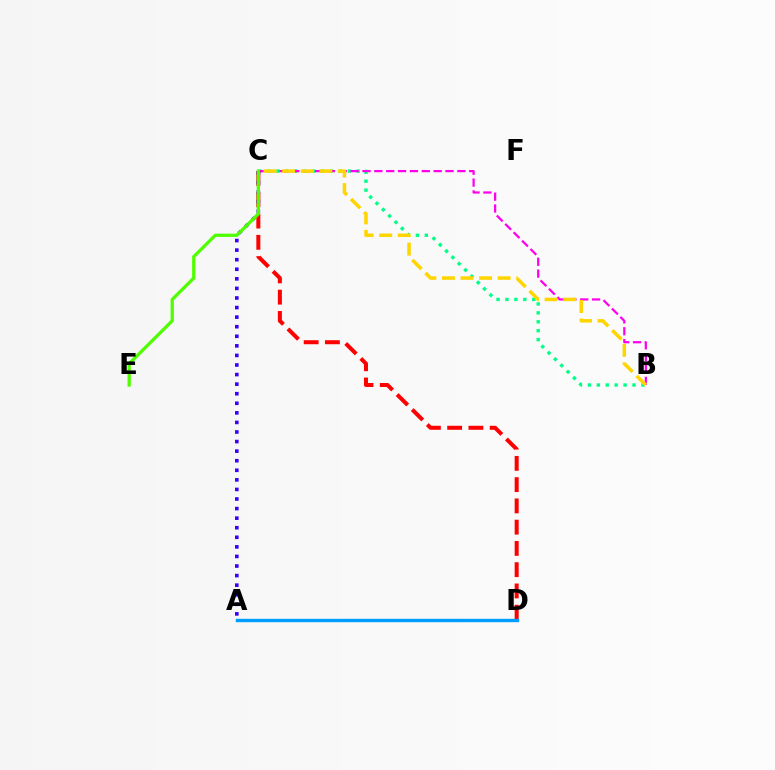{('B', 'C'): [{'color': '#00ff86', 'line_style': 'dotted', 'thickness': 2.43}, {'color': '#ff00ed', 'line_style': 'dashed', 'thickness': 1.61}, {'color': '#ffd500', 'line_style': 'dashed', 'thickness': 2.52}], ('C', 'D'): [{'color': '#ff0000', 'line_style': 'dashed', 'thickness': 2.89}], ('A', 'C'): [{'color': '#3700ff', 'line_style': 'dotted', 'thickness': 2.6}], ('A', 'D'): [{'color': '#009eff', 'line_style': 'solid', 'thickness': 2.45}], ('C', 'E'): [{'color': '#4fff00', 'line_style': 'solid', 'thickness': 2.35}]}